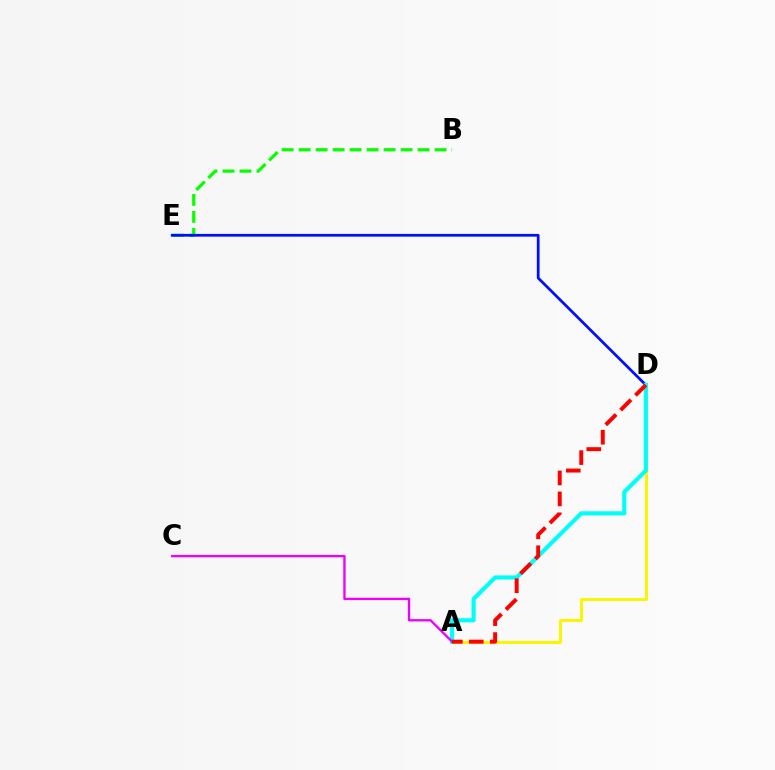{('B', 'E'): [{'color': '#08ff00', 'line_style': 'dashed', 'thickness': 2.31}], ('D', 'E'): [{'color': '#0010ff', 'line_style': 'solid', 'thickness': 1.97}], ('A', 'D'): [{'color': '#fcf500', 'line_style': 'solid', 'thickness': 2.16}, {'color': '#00fff6', 'line_style': 'solid', 'thickness': 2.97}, {'color': '#ff0000', 'line_style': 'dashed', 'thickness': 2.85}], ('A', 'C'): [{'color': '#ee00ff', 'line_style': 'solid', 'thickness': 1.68}]}